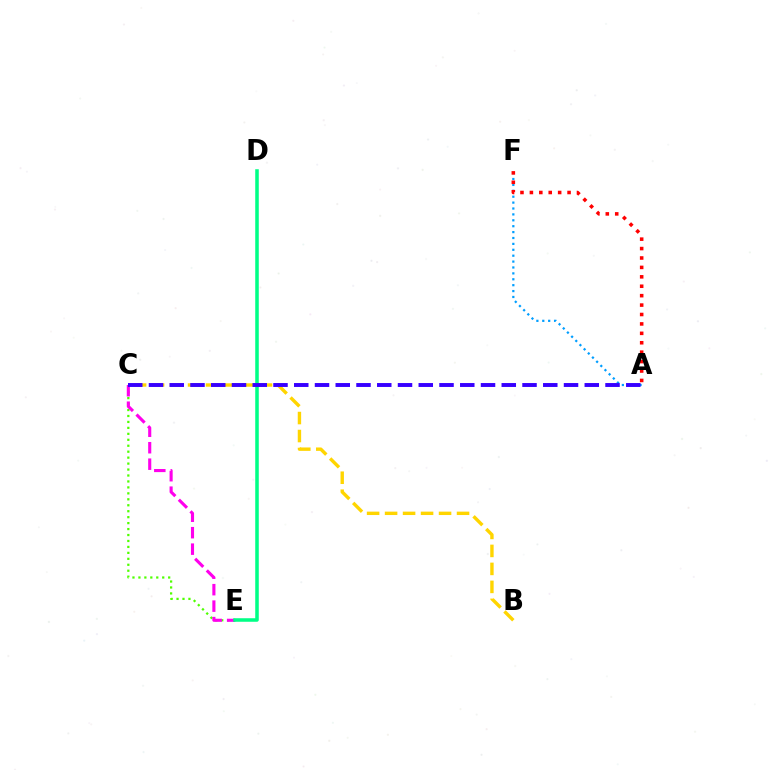{('A', 'F'): [{'color': '#009eff', 'line_style': 'dotted', 'thickness': 1.6}, {'color': '#ff0000', 'line_style': 'dotted', 'thickness': 2.56}], ('C', 'E'): [{'color': '#4fff00', 'line_style': 'dotted', 'thickness': 1.62}, {'color': '#ff00ed', 'line_style': 'dashed', 'thickness': 2.24}], ('D', 'E'): [{'color': '#00ff86', 'line_style': 'solid', 'thickness': 2.55}], ('B', 'C'): [{'color': '#ffd500', 'line_style': 'dashed', 'thickness': 2.44}], ('A', 'C'): [{'color': '#3700ff', 'line_style': 'dashed', 'thickness': 2.82}]}